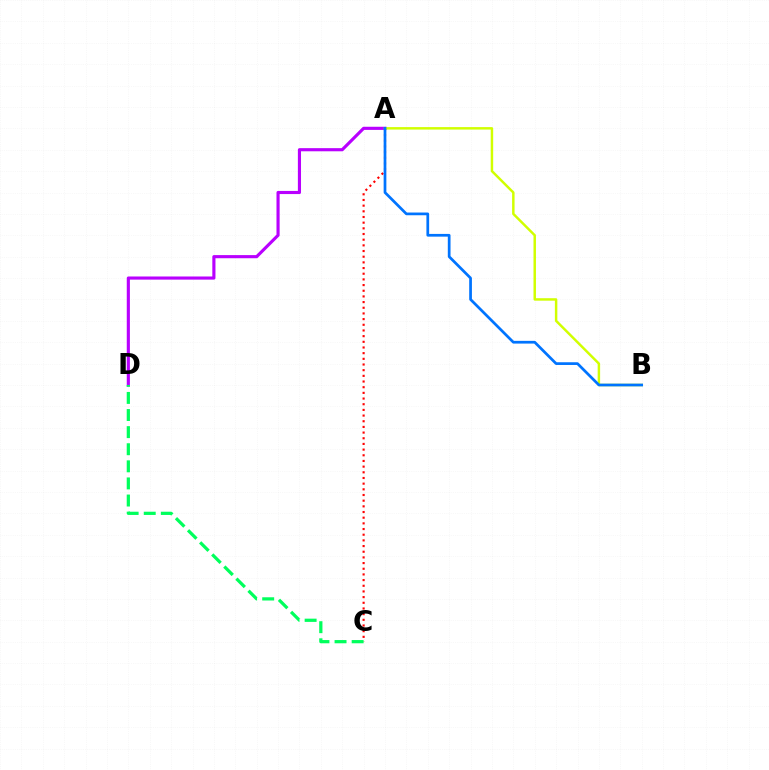{('A', 'C'): [{'color': '#ff0000', 'line_style': 'dotted', 'thickness': 1.54}], ('A', 'D'): [{'color': '#b900ff', 'line_style': 'solid', 'thickness': 2.26}], ('C', 'D'): [{'color': '#00ff5c', 'line_style': 'dashed', 'thickness': 2.32}], ('A', 'B'): [{'color': '#d1ff00', 'line_style': 'solid', 'thickness': 1.78}, {'color': '#0074ff', 'line_style': 'solid', 'thickness': 1.96}]}